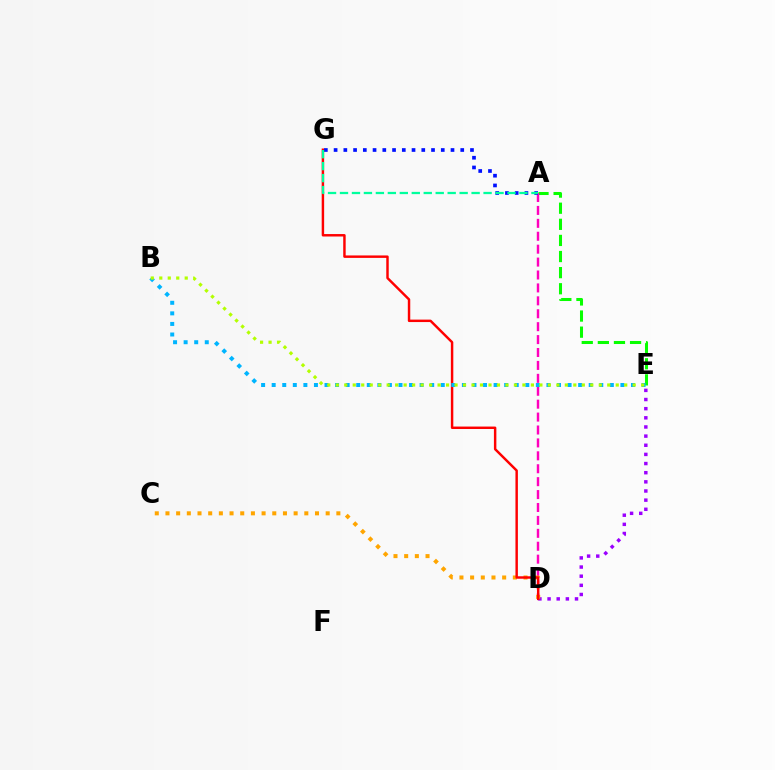{('A', 'E'): [{'color': '#08ff00', 'line_style': 'dashed', 'thickness': 2.19}], ('D', 'E'): [{'color': '#9b00ff', 'line_style': 'dotted', 'thickness': 2.49}], ('A', 'D'): [{'color': '#ff00bd', 'line_style': 'dashed', 'thickness': 1.75}], ('A', 'G'): [{'color': '#0010ff', 'line_style': 'dotted', 'thickness': 2.65}, {'color': '#00ff9d', 'line_style': 'dashed', 'thickness': 1.63}], ('C', 'D'): [{'color': '#ffa500', 'line_style': 'dotted', 'thickness': 2.9}], ('D', 'G'): [{'color': '#ff0000', 'line_style': 'solid', 'thickness': 1.76}], ('B', 'E'): [{'color': '#00b5ff', 'line_style': 'dotted', 'thickness': 2.87}, {'color': '#b3ff00', 'line_style': 'dotted', 'thickness': 2.31}]}